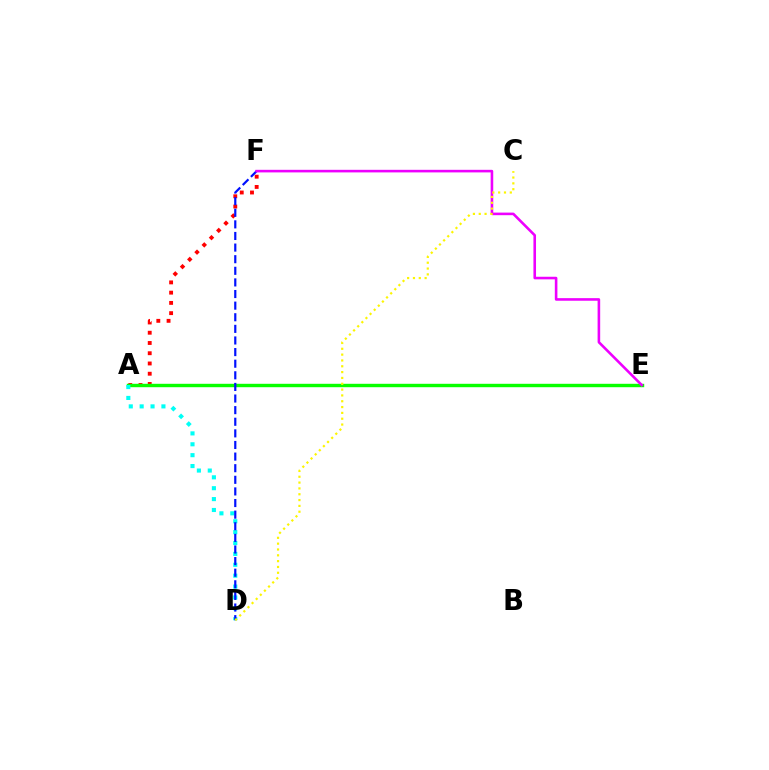{('A', 'F'): [{'color': '#ff0000', 'line_style': 'dotted', 'thickness': 2.78}], ('A', 'E'): [{'color': '#08ff00', 'line_style': 'solid', 'thickness': 2.46}], ('A', 'D'): [{'color': '#00fff6', 'line_style': 'dotted', 'thickness': 2.96}], ('D', 'F'): [{'color': '#0010ff', 'line_style': 'dashed', 'thickness': 1.58}], ('E', 'F'): [{'color': '#ee00ff', 'line_style': 'solid', 'thickness': 1.87}], ('C', 'D'): [{'color': '#fcf500', 'line_style': 'dotted', 'thickness': 1.58}]}